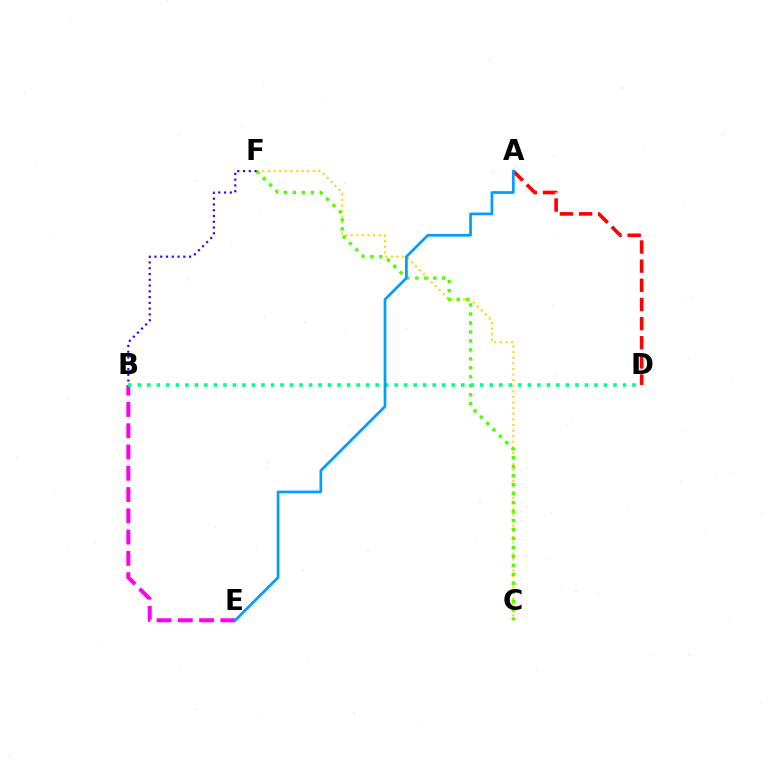{('B', 'E'): [{'color': '#ff00ed', 'line_style': 'dashed', 'thickness': 2.89}], ('A', 'D'): [{'color': '#ff0000', 'line_style': 'dashed', 'thickness': 2.6}], ('C', 'F'): [{'color': '#ffd500', 'line_style': 'dotted', 'thickness': 1.52}, {'color': '#4fff00', 'line_style': 'dotted', 'thickness': 2.44}], ('B', 'D'): [{'color': '#00ff86', 'line_style': 'dotted', 'thickness': 2.58}], ('B', 'F'): [{'color': '#3700ff', 'line_style': 'dotted', 'thickness': 1.57}], ('A', 'E'): [{'color': '#009eff', 'line_style': 'solid', 'thickness': 1.96}]}